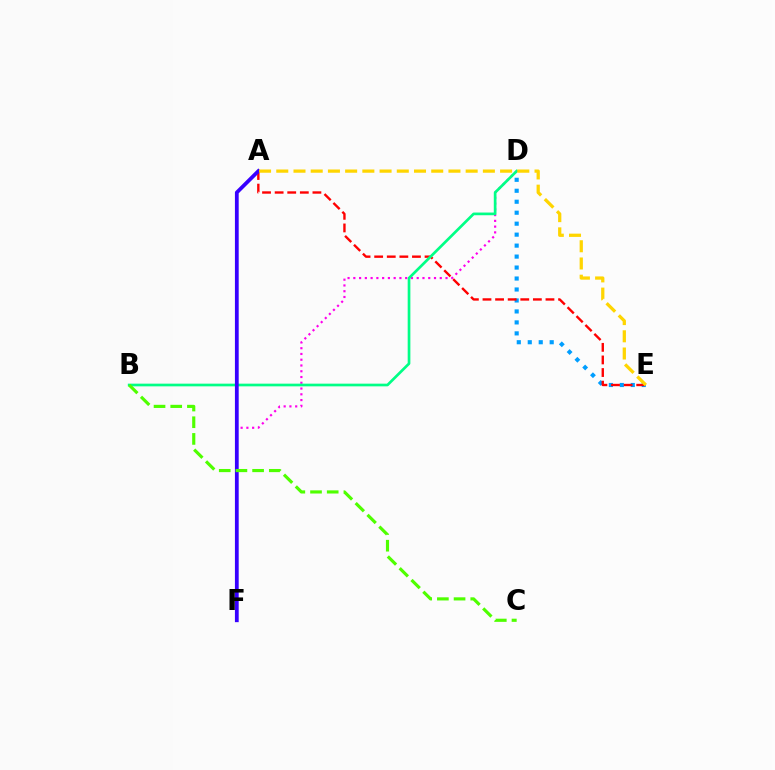{('D', 'E'): [{'color': '#009eff', 'line_style': 'dotted', 'thickness': 2.98}], ('D', 'F'): [{'color': '#ff00ed', 'line_style': 'dotted', 'thickness': 1.57}], ('A', 'E'): [{'color': '#ff0000', 'line_style': 'dashed', 'thickness': 1.71}, {'color': '#ffd500', 'line_style': 'dashed', 'thickness': 2.34}], ('B', 'D'): [{'color': '#00ff86', 'line_style': 'solid', 'thickness': 1.94}], ('A', 'F'): [{'color': '#3700ff', 'line_style': 'solid', 'thickness': 2.71}], ('B', 'C'): [{'color': '#4fff00', 'line_style': 'dashed', 'thickness': 2.27}]}